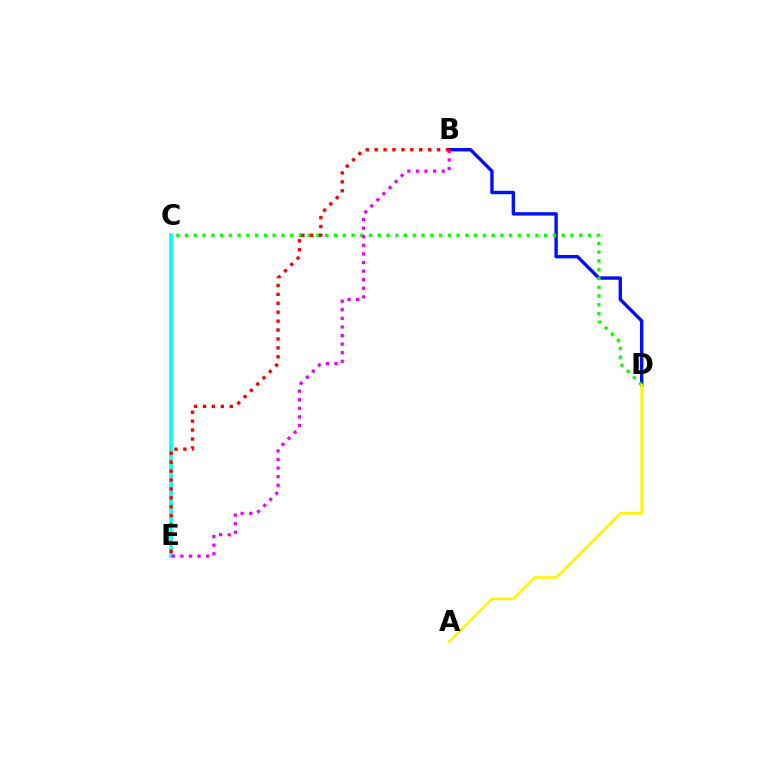{('B', 'D'): [{'color': '#0010ff', 'line_style': 'solid', 'thickness': 2.45}], ('C', 'E'): [{'color': '#00fff6', 'line_style': 'solid', 'thickness': 2.59}], ('C', 'D'): [{'color': '#08ff00', 'line_style': 'dotted', 'thickness': 2.38}], ('B', 'E'): [{'color': '#ee00ff', 'line_style': 'dotted', 'thickness': 2.33}, {'color': '#ff0000', 'line_style': 'dotted', 'thickness': 2.42}], ('A', 'D'): [{'color': '#fcf500', 'line_style': 'solid', 'thickness': 1.83}]}